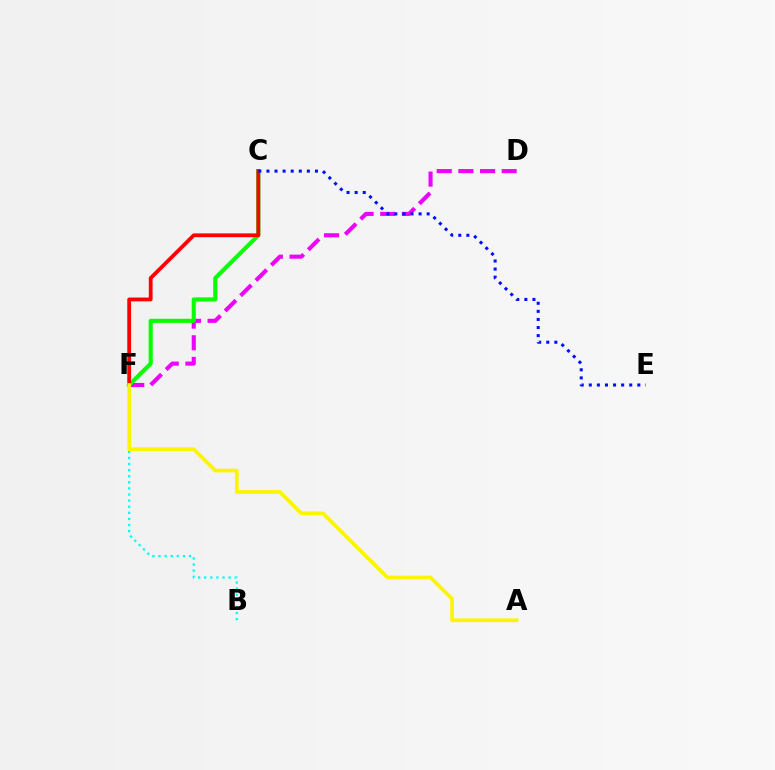{('D', 'F'): [{'color': '#ee00ff', 'line_style': 'dashed', 'thickness': 2.94}], ('B', 'F'): [{'color': '#00fff6', 'line_style': 'dotted', 'thickness': 1.66}], ('C', 'F'): [{'color': '#08ff00', 'line_style': 'solid', 'thickness': 2.95}, {'color': '#ff0000', 'line_style': 'solid', 'thickness': 2.73}], ('C', 'E'): [{'color': '#0010ff', 'line_style': 'dotted', 'thickness': 2.2}], ('A', 'F'): [{'color': '#fcf500', 'line_style': 'solid', 'thickness': 2.68}]}